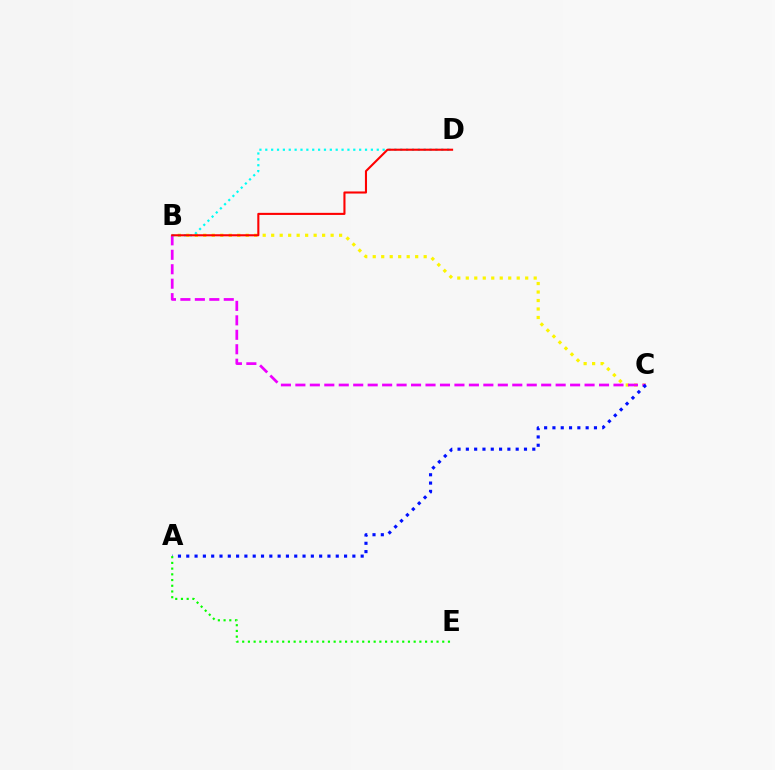{('B', 'C'): [{'color': '#fcf500', 'line_style': 'dotted', 'thickness': 2.31}, {'color': '#ee00ff', 'line_style': 'dashed', 'thickness': 1.96}], ('B', 'D'): [{'color': '#00fff6', 'line_style': 'dotted', 'thickness': 1.59}, {'color': '#ff0000', 'line_style': 'solid', 'thickness': 1.51}], ('A', 'C'): [{'color': '#0010ff', 'line_style': 'dotted', 'thickness': 2.26}], ('A', 'E'): [{'color': '#08ff00', 'line_style': 'dotted', 'thickness': 1.55}]}